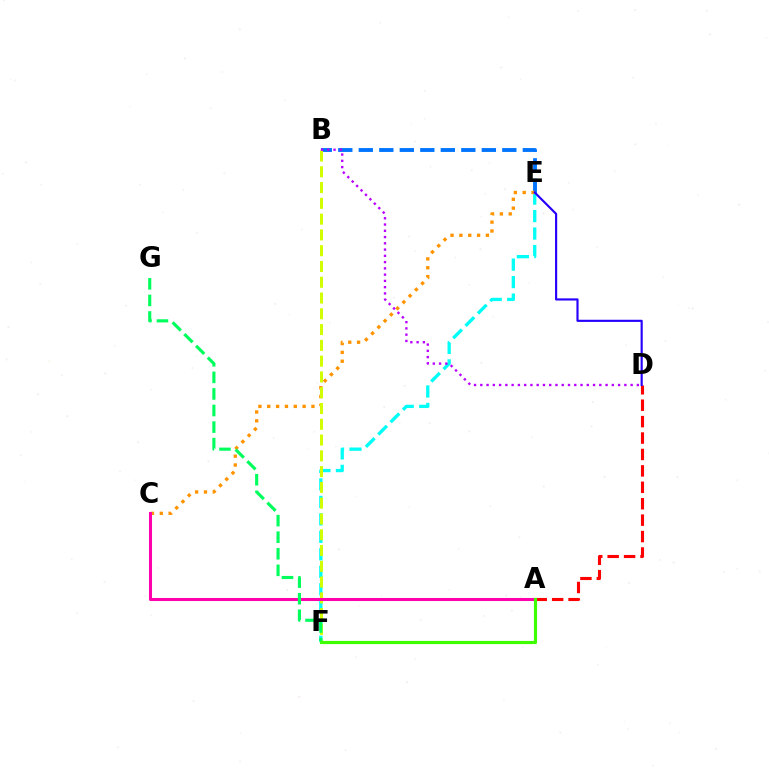{('E', 'F'): [{'color': '#00fff6', 'line_style': 'dashed', 'thickness': 2.37}], ('B', 'E'): [{'color': '#0074ff', 'line_style': 'dashed', 'thickness': 2.79}], ('C', 'E'): [{'color': '#ff9400', 'line_style': 'dotted', 'thickness': 2.4}], ('B', 'F'): [{'color': '#d1ff00', 'line_style': 'dashed', 'thickness': 2.14}], ('A', 'D'): [{'color': '#ff0000', 'line_style': 'dashed', 'thickness': 2.23}], ('A', 'C'): [{'color': '#ff00ac', 'line_style': 'solid', 'thickness': 2.19}], ('F', 'G'): [{'color': '#00ff5c', 'line_style': 'dashed', 'thickness': 2.25}], ('B', 'D'): [{'color': '#b900ff', 'line_style': 'dotted', 'thickness': 1.7}], ('D', 'E'): [{'color': '#2500ff', 'line_style': 'solid', 'thickness': 1.55}], ('A', 'F'): [{'color': '#3dff00', 'line_style': 'solid', 'thickness': 2.27}]}